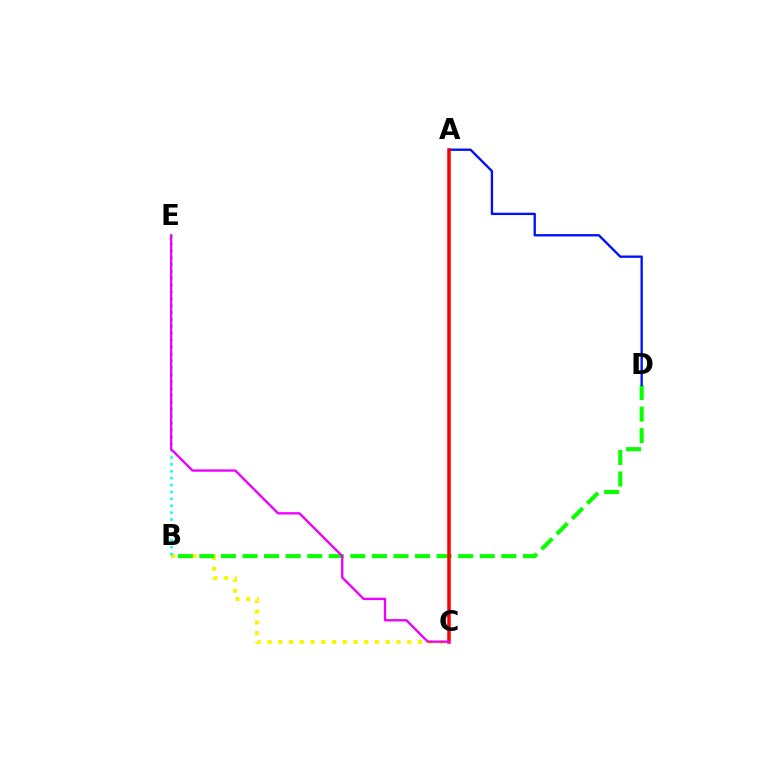{('B', 'C'): [{'color': '#fcf500', 'line_style': 'dotted', 'thickness': 2.92}], ('B', 'D'): [{'color': '#08ff00', 'line_style': 'dashed', 'thickness': 2.93}], ('B', 'E'): [{'color': '#00fff6', 'line_style': 'dotted', 'thickness': 1.87}], ('A', 'D'): [{'color': '#0010ff', 'line_style': 'solid', 'thickness': 1.68}], ('A', 'C'): [{'color': '#ff0000', 'line_style': 'solid', 'thickness': 2.53}], ('C', 'E'): [{'color': '#ee00ff', 'line_style': 'solid', 'thickness': 1.69}]}